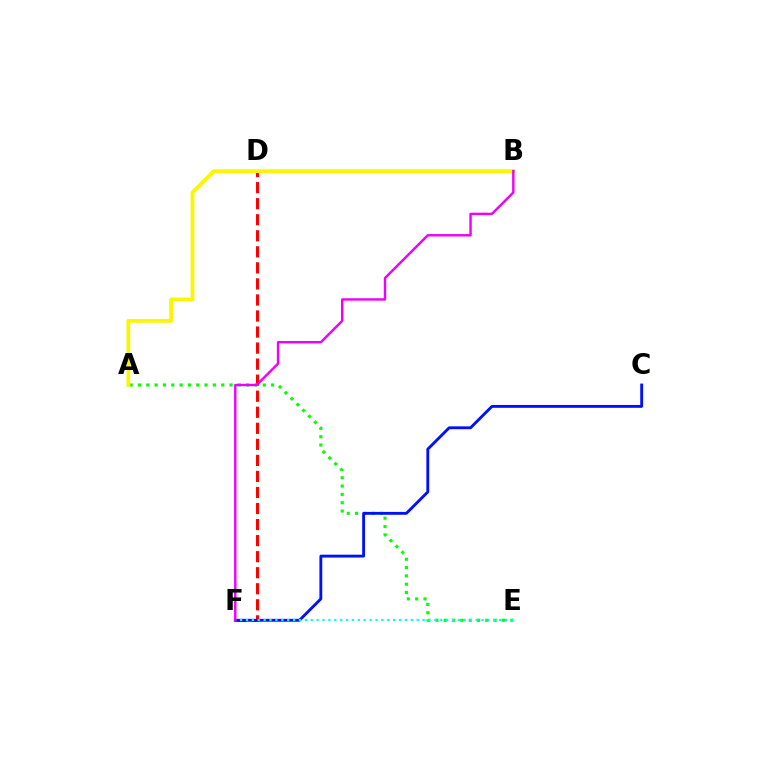{('D', 'F'): [{'color': '#ff0000', 'line_style': 'dashed', 'thickness': 2.18}], ('A', 'E'): [{'color': '#08ff00', 'line_style': 'dotted', 'thickness': 2.26}], ('C', 'F'): [{'color': '#0010ff', 'line_style': 'solid', 'thickness': 2.06}], ('E', 'F'): [{'color': '#00fff6', 'line_style': 'dotted', 'thickness': 1.6}], ('A', 'B'): [{'color': '#fcf500', 'line_style': 'solid', 'thickness': 2.71}], ('B', 'F'): [{'color': '#ee00ff', 'line_style': 'solid', 'thickness': 1.75}]}